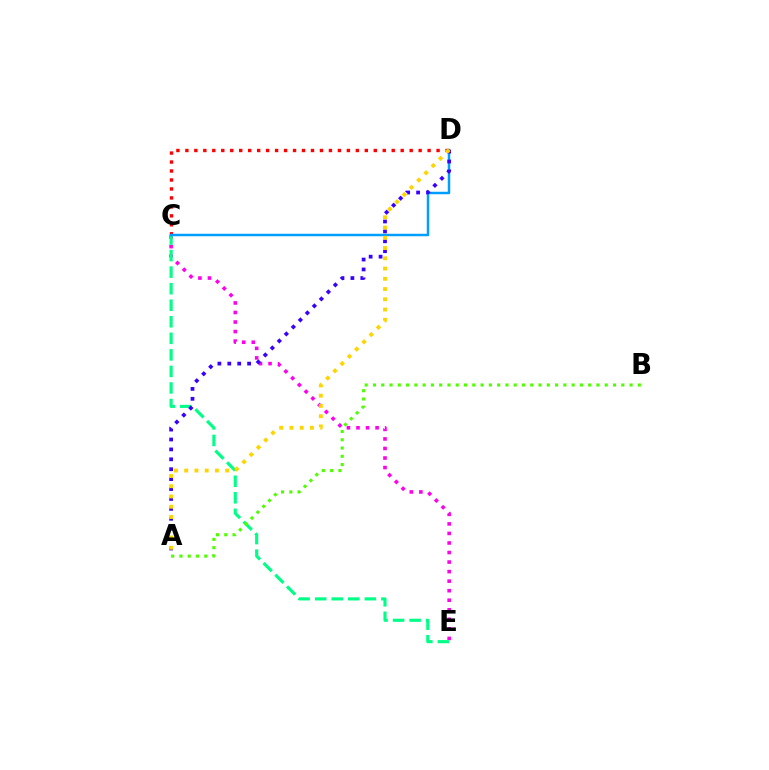{('C', 'E'): [{'color': '#ff00ed', 'line_style': 'dotted', 'thickness': 2.59}, {'color': '#00ff86', 'line_style': 'dashed', 'thickness': 2.25}], ('C', 'D'): [{'color': '#ff0000', 'line_style': 'dotted', 'thickness': 2.44}, {'color': '#009eff', 'line_style': 'solid', 'thickness': 1.78}], ('A', 'B'): [{'color': '#4fff00', 'line_style': 'dotted', 'thickness': 2.25}], ('A', 'D'): [{'color': '#3700ff', 'line_style': 'dotted', 'thickness': 2.69}, {'color': '#ffd500', 'line_style': 'dotted', 'thickness': 2.78}]}